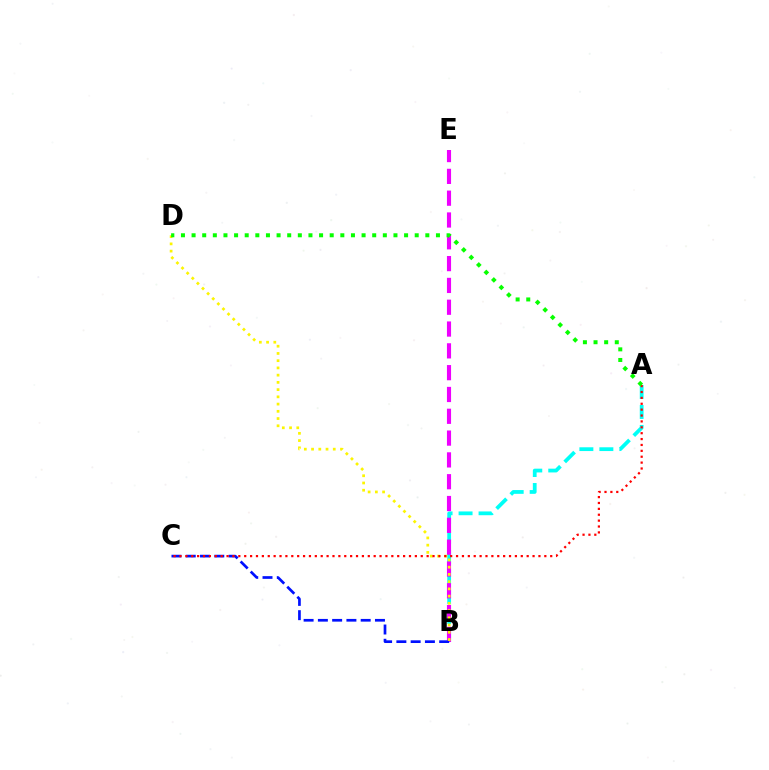{('A', 'B'): [{'color': '#00fff6', 'line_style': 'dashed', 'thickness': 2.72}], ('B', 'E'): [{'color': '#ee00ff', 'line_style': 'dashed', 'thickness': 2.96}], ('B', 'C'): [{'color': '#0010ff', 'line_style': 'dashed', 'thickness': 1.94}], ('B', 'D'): [{'color': '#fcf500', 'line_style': 'dotted', 'thickness': 1.97}], ('A', 'C'): [{'color': '#ff0000', 'line_style': 'dotted', 'thickness': 1.6}], ('A', 'D'): [{'color': '#08ff00', 'line_style': 'dotted', 'thickness': 2.89}]}